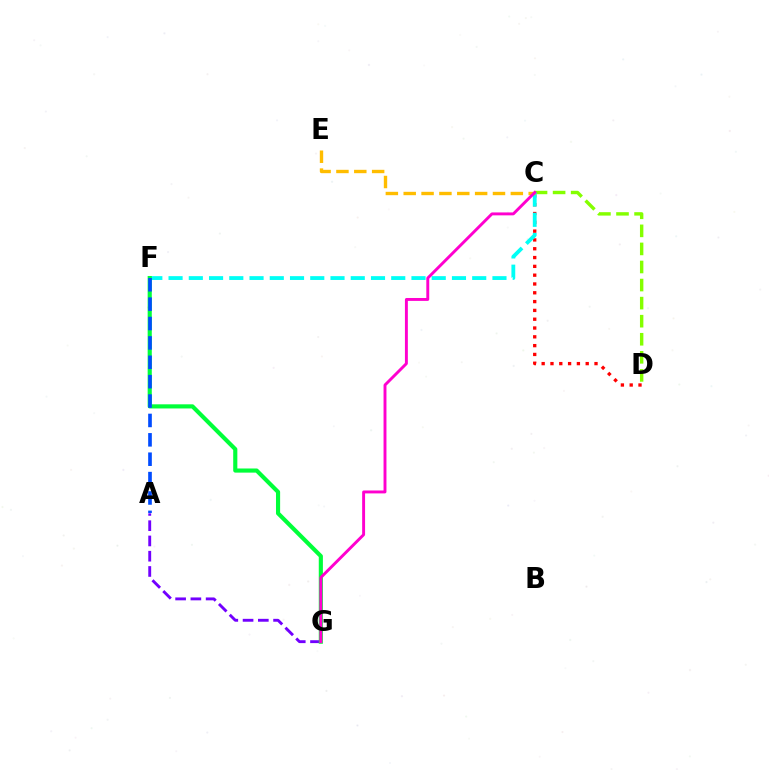{('A', 'G'): [{'color': '#7200ff', 'line_style': 'dashed', 'thickness': 2.07}], ('C', 'D'): [{'color': '#ff0000', 'line_style': 'dotted', 'thickness': 2.39}, {'color': '#84ff00', 'line_style': 'dashed', 'thickness': 2.45}], ('C', 'F'): [{'color': '#00fff6', 'line_style': 'dashed', 'thickness': 2.75}], ('F', 'G'): [{'color': '#00ff39', 'line_style': 'solid', 'thickness': 2.98}], ('C', 'E'): [{'color': '#ffbd00', 'line_style': 'dashed', 'thickness': 2.43}], ('A', 'F'): [{'color': '#004bff', 'line_style': 'dashed', 'thickness': 2.63}], ('C', 'G'): [{'color': '#ff00cf', 'line_style': 'solid', 'thickness': 2.1}]}